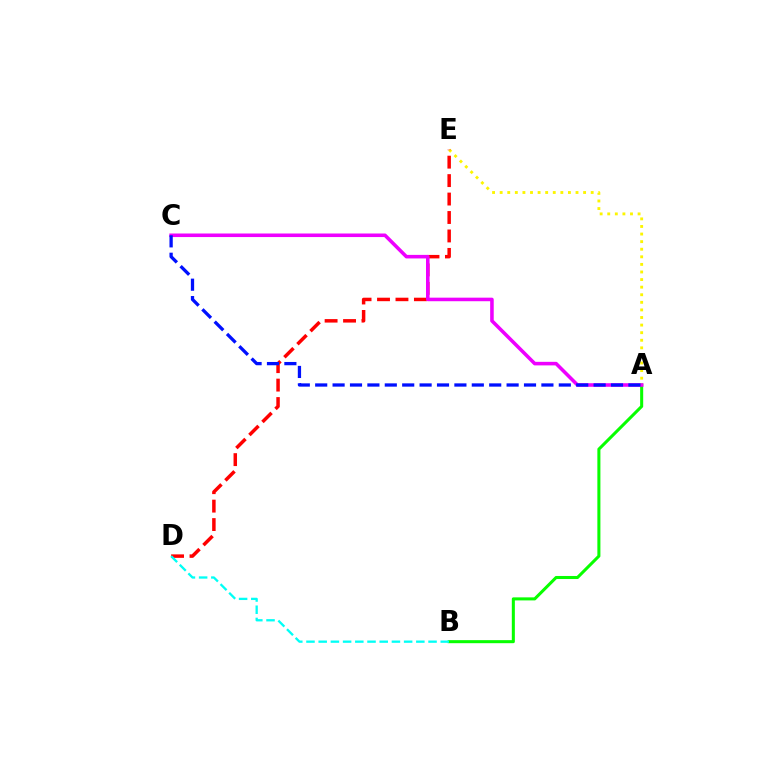{('A', 'E'): [{'color': '#fcf500', 'line_style': 'dotted', 'thickness': 2.06}], ('D', 'E'): [{'color': '#ff0000', 'line_style': 'dashed', 'thickness': 2.51}], ('A', 'B'): [{'color': '#08ff00', 'line_style': 'solid', 'thickness': 2.19}], ('B', 'D'): [{'color': '#00fff6', 'line_style': 'dashed', 'thickness': 1.66}], ('A', 'C'): [{'color': '#ee00ff', 'line_style': 'solid', 'thickness': 2.56}, {'color': '#0010ff', 'line_style': 'dashed', 'thickness': 2.36}]}